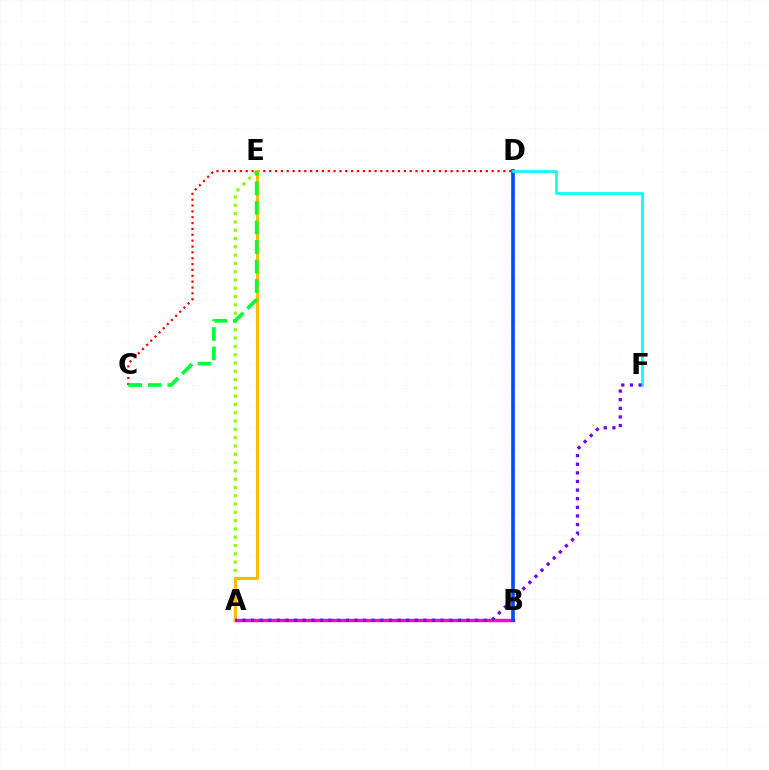{('A', 'B'): [{'color': '#ff00cf', 'line_style': 'solid', 'thickness': 2.44}], ('B', 'D'): [{'color': '#004bff', 'line_style': 'solid', 'thickness': 2.62}], ('A', 'E'): [{'color': '#84ff00', 'line_style': 'dotted', 'thickness': 2.25}, {'color': '#ffbd00', 'line_style': 'solid', 'thickness': 2.24}], ('C', 'D'): [{'color': '#ff0000', 'line_style': 'dotted', 'thickness': 1.59}], ('D', 'F'): [{'color': '#00fff6', 'line_style': 'solid', 'thickness': 1.92}], ('C', 'E'): [{'color': '#00ff39', 'line_style': 'dashed', 'thickness': 2.65}], ('A', 'F'): [{'color': '#7200ff', 'line_style': 'dotted', 'thickness': 2.34}]}